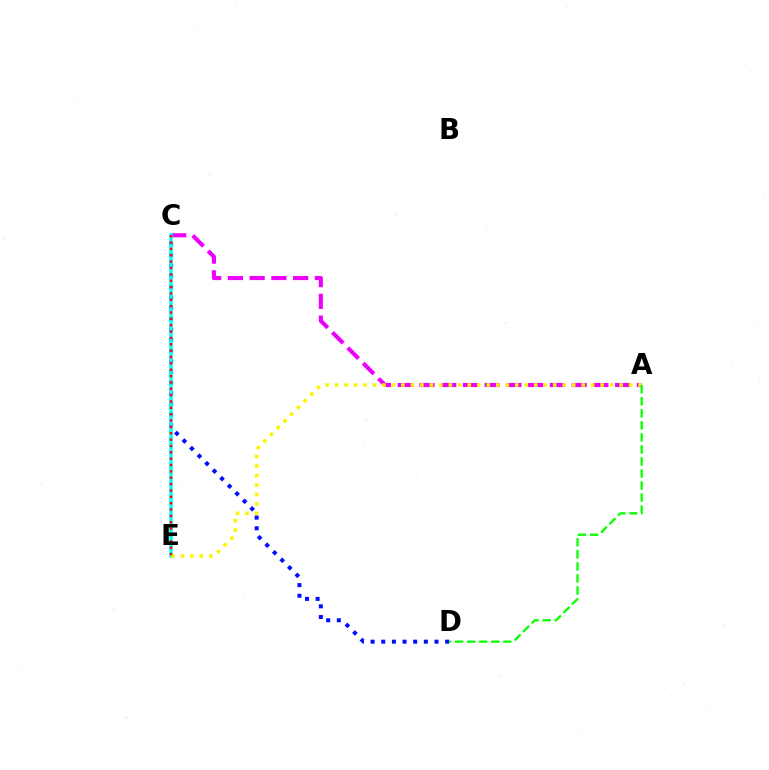{('C', 'D'): [{'color': '#0010ff', 'line_style': 'dotted', 'thickness': 2.89}], ('A', 'C'): [{'color': '#ee00ff', 'line_style': 'dashed', 'thickness': 2.95}], ('C', 'E'): [{'color': '#00fff6', 'line_style': 'solid', 'thickness': 2.57}, {'color': '#ff0000', 'line_style': 'dotted', 'thickness': 1.73}], ('A', 'E'): [{'color': '#fcf500', 'line_style': 'dotted', 'thickness': 2.58}], ('A', 'D'): [{'color': '#08ff00', 'line_style': 'dashed', 'thickness': 1.64}]}